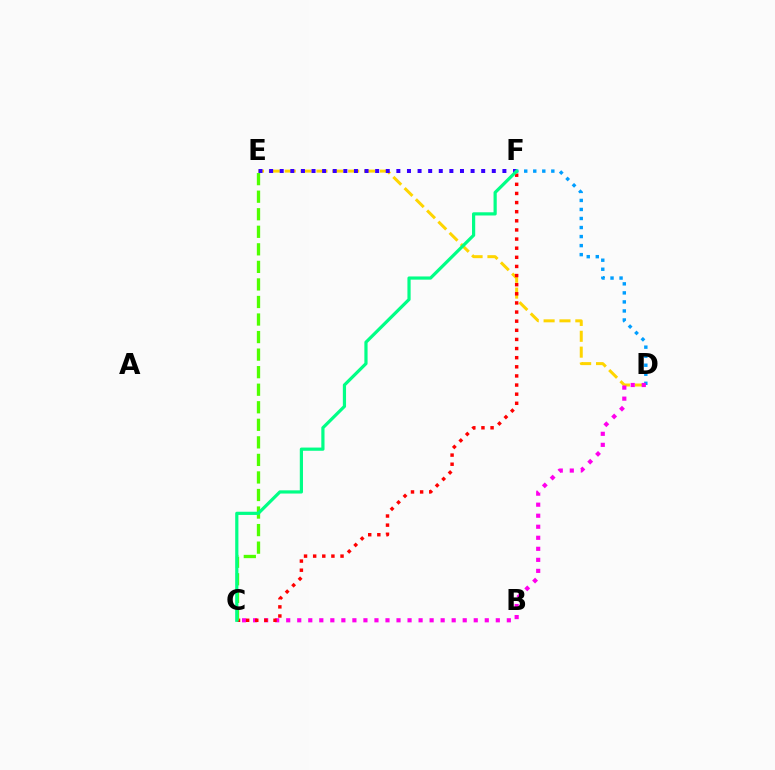{('D', 'E'): [{'color': '#ffd500', 'line_style': 'dashed', 'thickness': 2.16}], ('D', 'F'): [{'color': '#009eff', 'line_style': 'dotted', 'thickness': 2.45}], ('C', 'D'): [{'color': '#ff00ed', 'line_style': 'dotted', 'thickness': 3.0}], ('E', 'F'): [{'color': '#3700ff', 'line_style': 'dotted', 'thickness': 2.88}], ('C', 'F'): [{'color': '#ff0000', 'line_style': 'dotted', 'thickness': 2.48}, {'color': '#00ff86', 'line_style': 'solid', 'thickness': 2.3}], ('C', 'E'): [{'color': '#4fff00', 'line_style': 'dashed', 'thickness': 2.38}]}